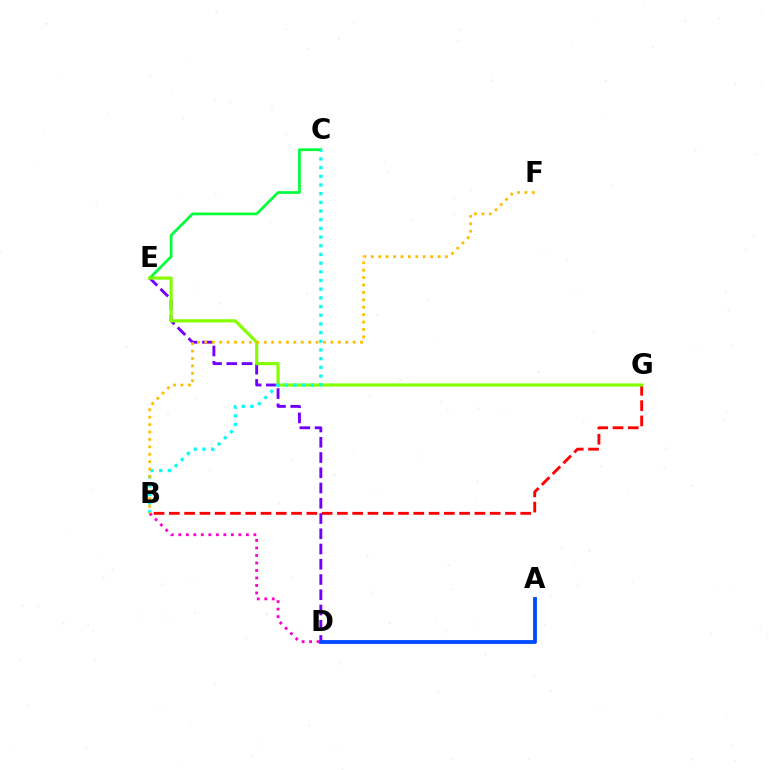{('B', 'G'): [{'color': '#ff0000', 'line_style': 'dashed', 'thickness': 2.08}], ('C', 'E'): [{'color': '#00ff39', 'line_style': 'solid', 'thickness': 1.95}], ('D', 'E'): [{'color': '#7200ff', 'line_style': 'dashed', 'thickness': 2.07}], ('E', 'G'): [{'color': '#84ff00', 'line_style': 'solid', 'thickness': 2.27}], ('B', 'C'): [{'color': '#00fff6', 'line_style': 'dotted', 'thickness': 2.36}], ('A', 'D'): [{'color': '#004bff', 'line_style': 'solid', 'thickness': 2.76}], ('B', 'D'): [{'color': '#ff00cf', 'line_style': 'dotted', 'thickness': 2.04}], ('B', 'F'): [{'color': '#ffbd00', 'line_style': 'dotted', 'thickness': 2.01}]}